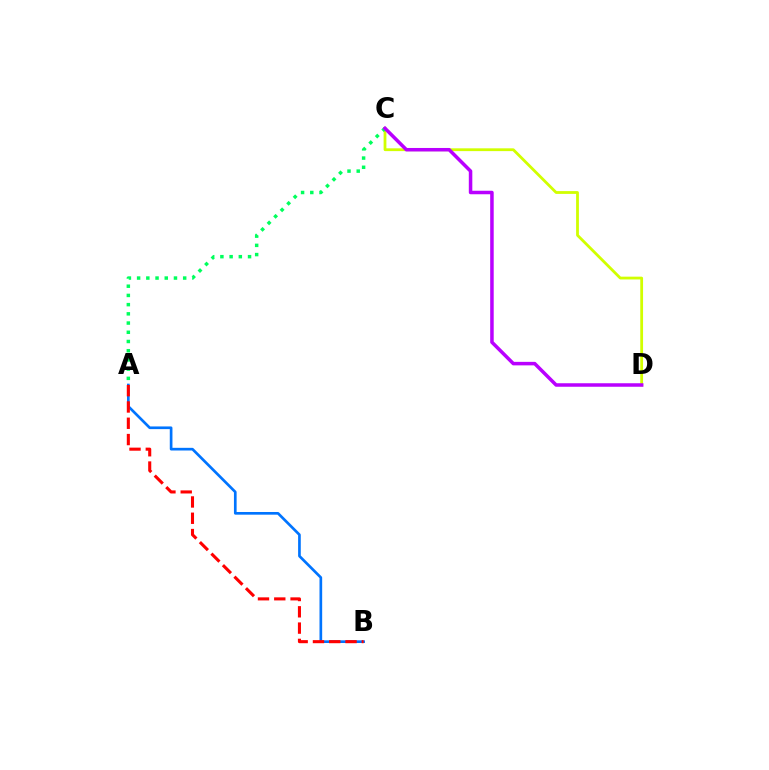{('C', 'D'): [{'color': '#d1ff00', 'line_style': 'solid', 'thickness': 2.01}, {'color': '#b900ff', 'line_style': 'solid', 'thickness': 2.53}], ('A', 'C'): [{'color': '#00ff5c', 'line_style': 'dotted', 'thickness': 2.5}], ('A', 'B'): [{'color': '#0074ff', 'line_style': 'solid', 'thickness': 1.93}, {'color': '#ff0000', 'line_style': 'dashed', 'thickness': 2.21}]}